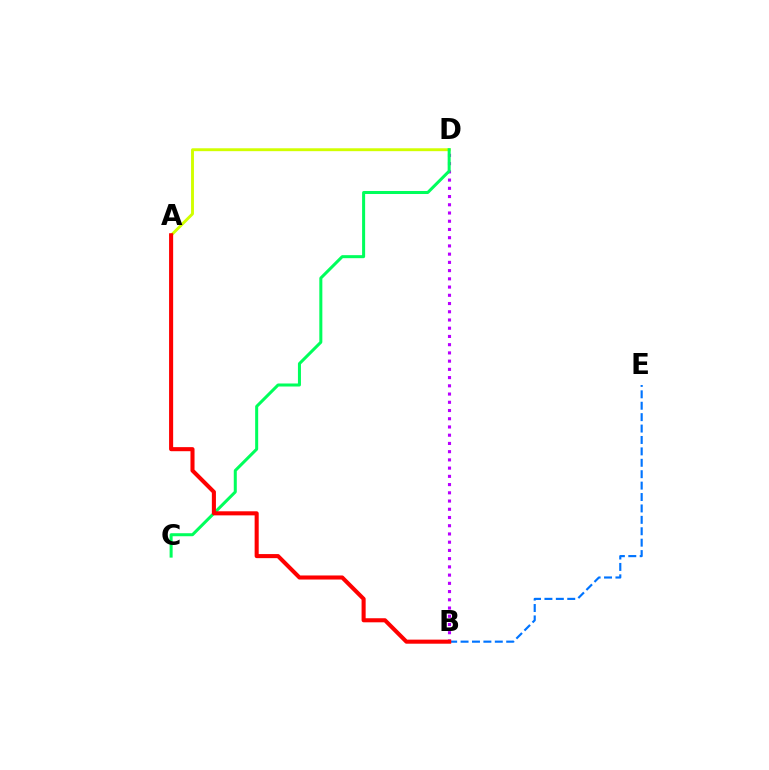{('A', 'D'): [{'color': '#d1ff00', 'line_style': 'solid', 'thickness': 2.08}], ('B', 'E'): [{'color': '#0074ff', 'line_style': 'dashed', 'thickness': 1.55}], ('B', 'D'): [{'color': '#b900ff', 'line_style': 'dotted', 'thickness': 2.24}], ('C', 'D'): [{'color': '#00ff5c', 'line_style': 'solid', 'thickness': 2.18}], ('A', 'B'): [{'color': '#ff0000', 'line_style': 'solid', 'thickness': 2.93}]}